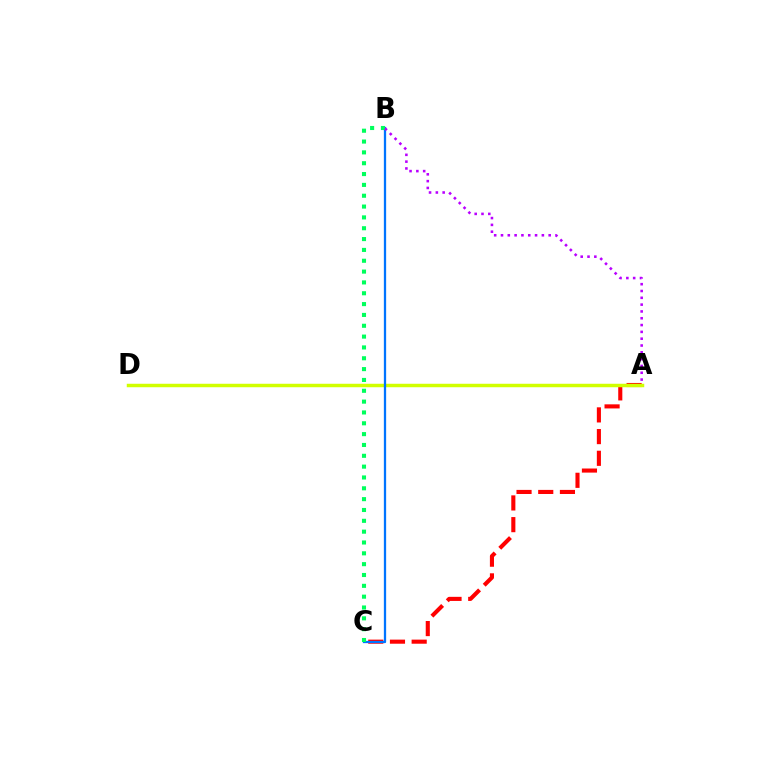{('A', 'C'): [{'color': '#ff0000', 'line_style': 'dashed', 'thickness': 2.95}], ('A', 'D'): [{'color': '#d1ff00', 'line_style': 'solid', 'thickness': 2.5}], ('B', 'C'): [{'color': '#0074ff', 'line_style': 'solid', 'thickness': 1.64}, {'color': '#00ff5c', 'line_style': 'dotted', 'thickness': 2.94}], ('A', 'B'): [{'color': '#b900ff', 'line_style': 'dotted', 'thickness': 1.85}]}